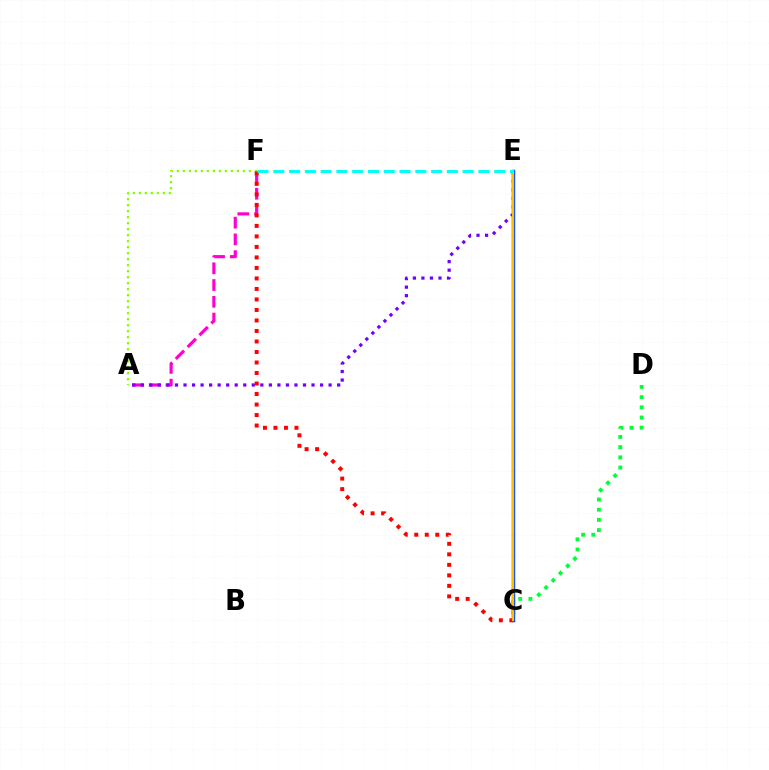{('A', 'F'): [{'color': '#ff00cf', 'line_style': 'dashed', 'thickness': 2.28}, {'color': '#84ff00', 'line_style': 'dotted', 'thickness': 1.63}], ('C', 'D'): [{'color': '#00ff39', 'line_style': 'dotted', 'thickness': 2.77}], ('A', 'E'): [{'color': '#7200ff', 'line_style': 'dotted', 'thickness': 2.32}], ('C', 'E'): [{'color': '#004bff', 'line_style': 'solid', 'thickness': 2.49}, {'color': '#ffbd00', 'line_style': 'solid', 'thickness': 1.59}], ('C', 'F'): [{'color': '#ff0000', 'line_style': 'dotted', 'thickness': 2.85}], ('E', 'F'): [{'color': '#00fff6', 'line_style': 'dashed', 'thickness': 2.14}]}